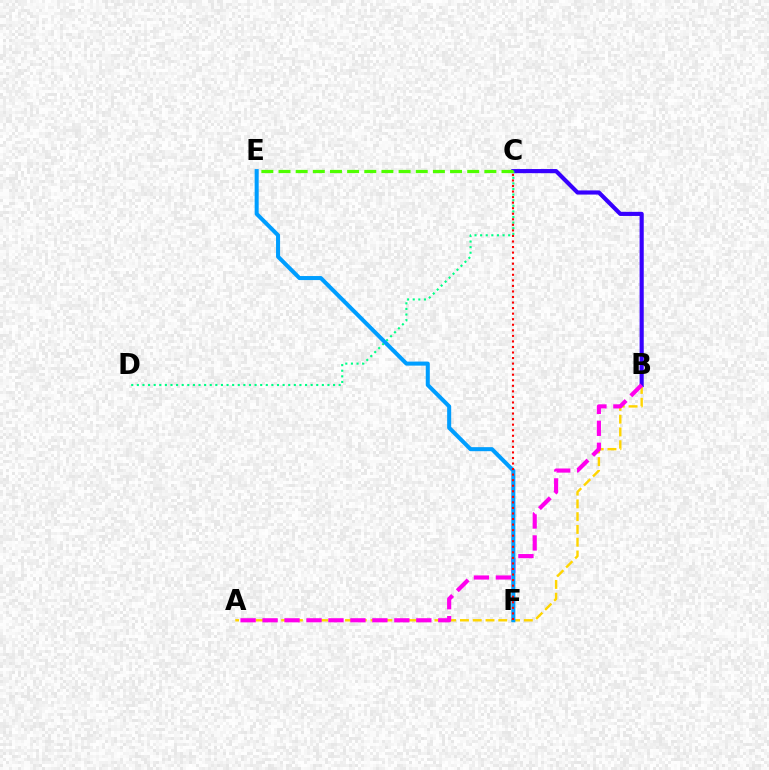{('A', 'B'): [{'color': '#ffd500', 'line_style': 'dashed', 'thickness': 1.74}, {'color': '#ff00ed', 'line_style': 'dashed', 'thickness': 2.98}], ('B', 'C'): [{'color': '#3700ff', 'line_style': 'solid', 'thickness': 2.98}], ('C', 'D'): [{'color': '#00ff86', 'line_style': 'dotted', 'thickness': 1.52}], ('E', 'F'): [{'color': '#009eff', 'line_style': 'solid', 'thickness': 2.91}], ('C', 'E'): [{'color': '#4fff00', 'line_style': 'dashed', 'thickness': 2.33}], ('C', 'F'): [{'color': '#ff0000', 'line_style': 'dotted', 'thickness': 1.51}]}